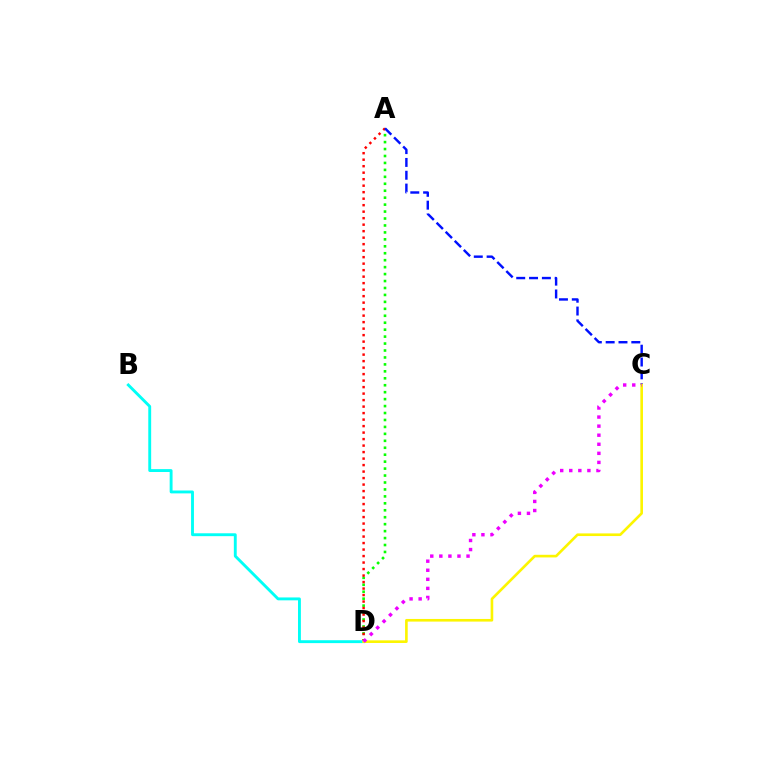{('A', 'D'): [{'color': '#08ff00', 'line_style': 'dotted', 'thickness': 1.89}, {'color': '#ff0000', 'line_style': 'dotted', 'thickness': 1.77}], ('A', 'C'): [{'color': '#0010ff', 'line_style': 'dashed', 'thickness': 1.74}], ('B', 'D'): [{'color': '#00fff6', 'line_style': 'solid', 'thickness': 2.08}], ('C', 'D'): [{'color': '#fcf500', 'line_style': 'solid', 'thickness': 1.89}, {'color': '#ee00ff', 'line_style': 'dotted', 'thickness': 2.46}]}